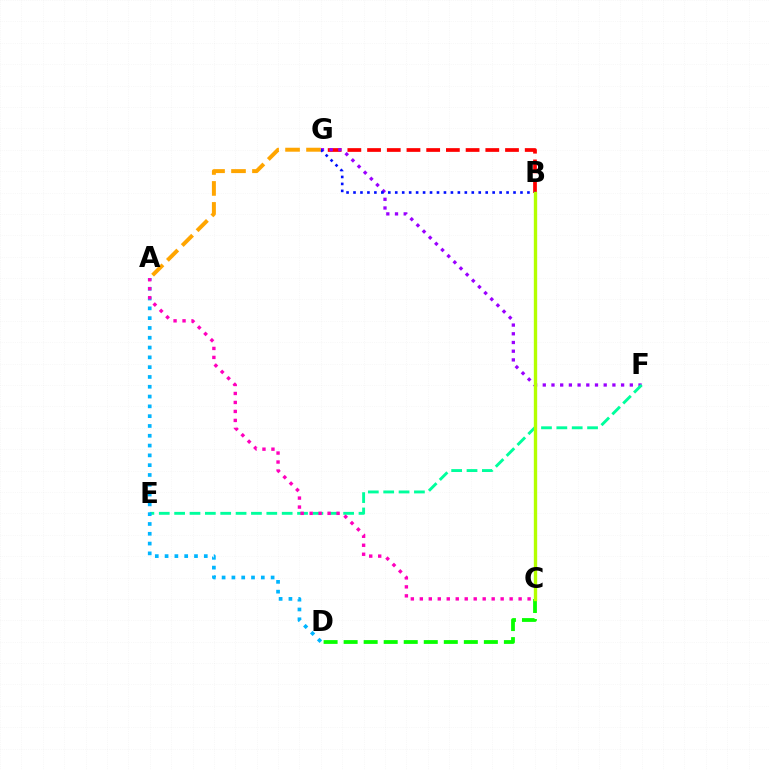{('B', 'G'): [{'color': '#ff0000', 'line_style': 'dashed', 'thickness': 2.68}, {'color': '#0010ff', 'line_style': 'dotted', 'thickness': 1.89}], ('F', 'G'): [{'color': '#9b00ff', 'line_style': 'dotted', 'thickness': 2.36}], ('E', 'F'): [{'color': '#00ff9d', 'line_style': 'dashed', 'thickness': 2.09}], ('C', 'D'): [{'color': '#08ff00', 'line_style': 'dashed', 'thickness': 2.72}], ('B', 'C'): [{'color': '#b3ff00', 'line_style': 'solid', 'thickness': 2.41}], ('A', 'D'): [{'color': '#00b5ff', 'line_style': 'dotted', 'thickness': 2.66}], ('A', 'G'): [{'color': '#ffa500', 'line_style': 'dashed', 'thickness': 2.85}], ('A', 'C'): [{'color': '#ff00bd', 'line_style': 'dotted', 'thickness': 2.44}]}